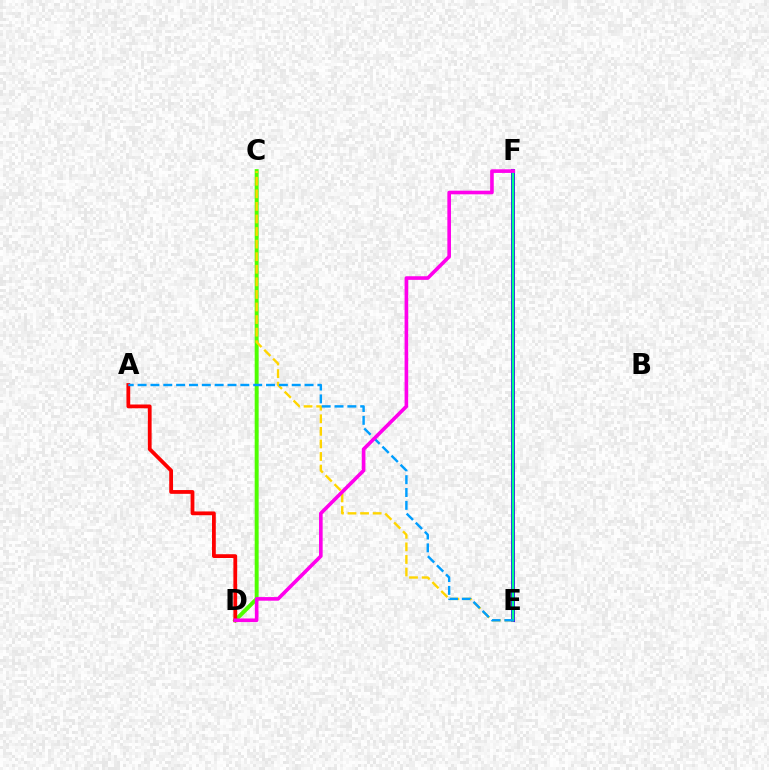{('E', 'F'): [{'color': '#3700ff', 'line_style': 'solid', 'thickness': 2.81}, {'color': '#00ff86', 'line_style': 'solid', 'thickness': 1.78}], ('C', 'D'): [{'color': '#4fff00', 'line_style': 'solid', 'thickness': 2.85}], ('C', 'E'): [{'color': '#ffd500', 'line_style': 'dashed', 'thickness': 1.71}], ('A', 'D'): [{'color': '#ff0000', 'line_style': 'solid', 'thickness': 2.72}], ('A', 'E'): [{'color': '#009eff', 'line_style': 'dashed', 'thickness': 1.74}], ('D', 'F'): [{'color': '#ff00ed', 'line_style': 'solid', 'thickness': 2.61}]}